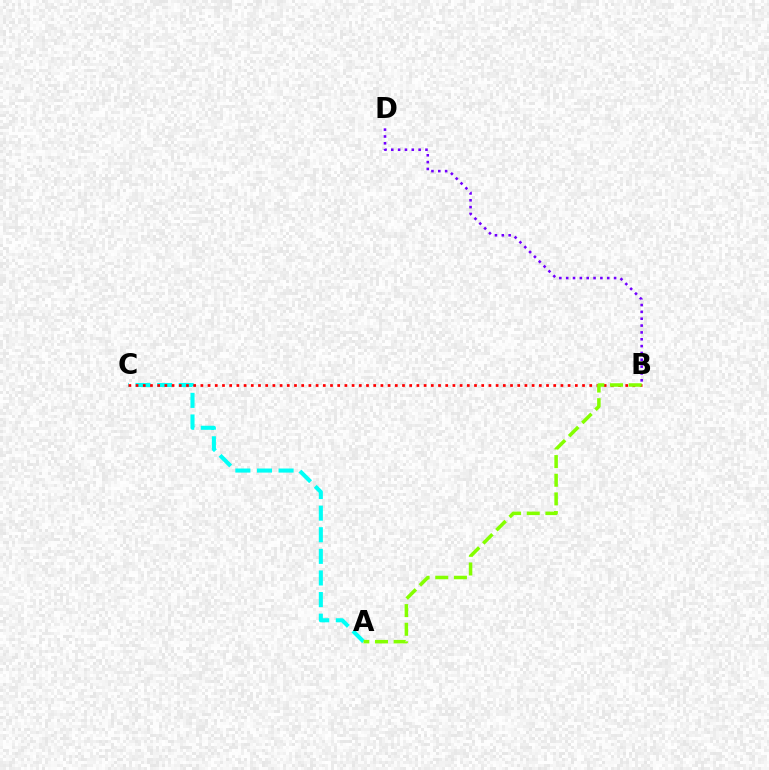{('A', 'C'): [{'color': '#00fff6', 'line_style': 'dashed', 'thickness': 2.93}], ('B', 'D'): [{'color': '#7200ff', 'line_style': 'dotted', 'thickness': 1.86}], ('B', 'C'): [{'color': '#ff0000', 'line_style': 'dotted', 'thickness': 1.96}], ('A', 'B'): [{'color': '#84ff00', 'line_style': 'dashed', 'thickness': 2.53}]}